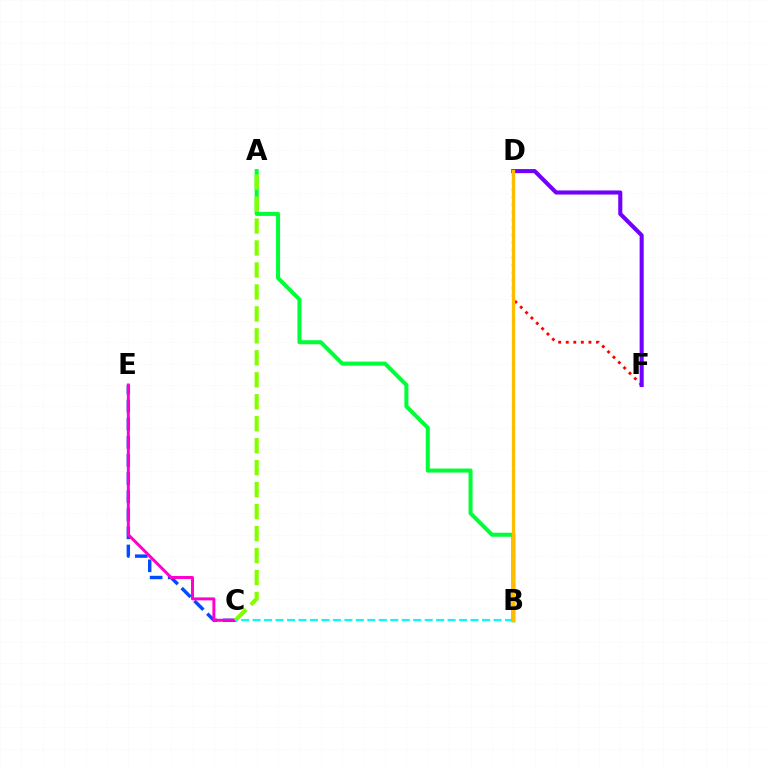{('D', 'F'): [{'color': '#ff0000', 'line_style': 'dotted', 'thickness': 2.05}, {'color': '#7200ff', 'line_style': 'solid', 'thickness': 2.94}], ('C', 'E'): [{'color': '#004bff', 'line_style': 'dashed', 'thickness': 2.46}, {'color': '#ff00cf', 'line_style': 'solid', 'thickness': 2.15}], ('A', 'B'): [{'color': '#00ff39', 'line_style': 'solid', 'thickness': 2.9}], ('A', 'C'): [{'color': '#84ff00', 'line_style': 'dashed', 'thickness': 2.98}], ('B', 'C'): [{'color': '#00fff6', 'line_style': 'dashed', 'thickness': 1.56}], ('B', 'D'): [{'color': '#ffbd00', 'line_style': 'solid', 'thickness': 2.4}]}